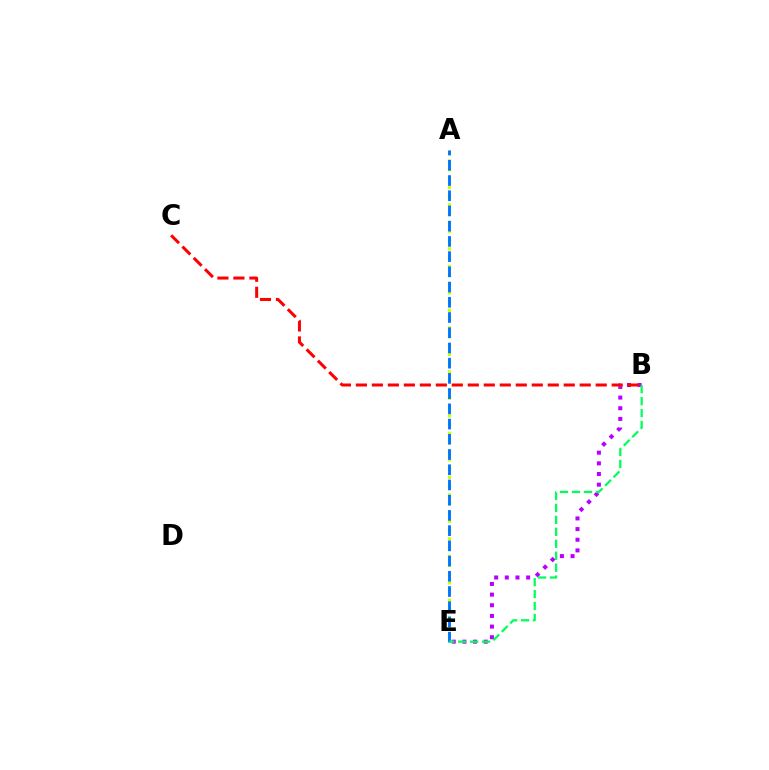{('B', 'E'): [{'color': '#b900ff', 'line_style': 'dotted', 'thickness': 2.9}, {'color': '#00ff5c', 'line_style': 'dashed', 'thickness': 1.62}], ('A', 'E'): [{'color': '#d1ff00', 'line_style': 'dotted', 'thickness': 2.39}, {'color': '#0074ff', 'line_style': 'dashed', 'thickness': 2.07}], ('B', 'C'): [{'color': '#ff0000', 'line_style': 'dashed', 'thickness': 2.17}]}